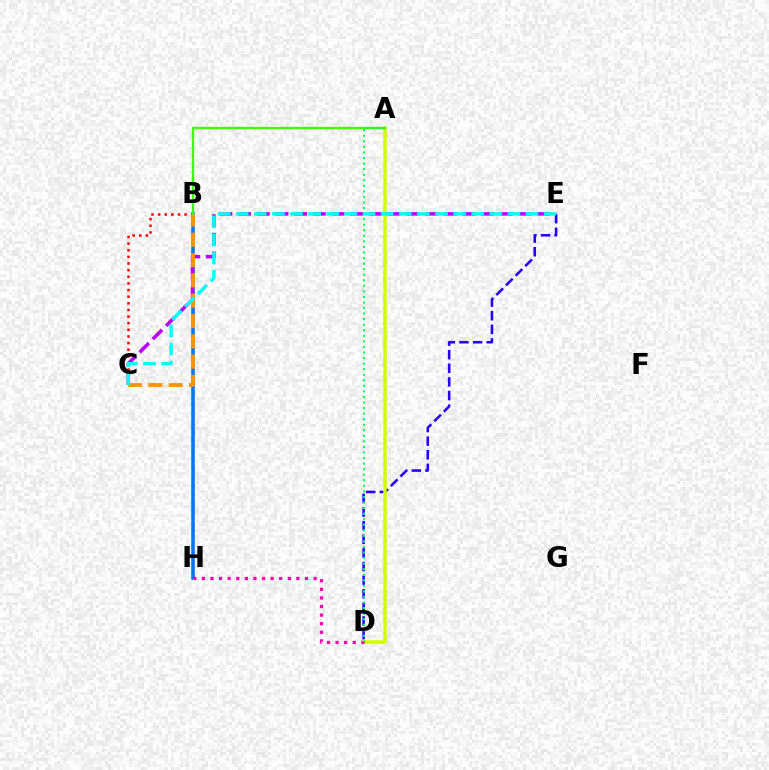{('B', 'H'): [{'color': '#0074ff', 'line_style': 'solid', 'thickness': 2.55}], ('B', 'C'): [{'color': '#ff0000', 'line_style': 'dotted', 'thickness': 1.8}, {'color': '#ff9400', 'line_style': 'dashed', 'thickness': 2.76}], ('D', 'E'): [{'color': '#2500ff', 'line_style': 'dashed', 'thickness': 1.85}], ('A', 'D'): [{'color': '#d1ff00', 'line_style': 'solid', 'thickness': 2.53}, {'color': '#00ff5c', 'line_style': 'dotted', 'thickness': 1.51}], ('C', 'E'): [{'color': '#b900ff', 'line_style': 'dashed', 'thickness': 2.54}, {'color': '#00fff6', 'line_style': 'dashed', 'thickness': 2.46}], ('A', 'B'): [{'color': '#3dff00', 'line_style': 'solid', 'thickness': 1.65}], ('D', 'H'): [{'color': '#ff00ac', 'line_style': 'dotted', 'thickness': 2.34}]}